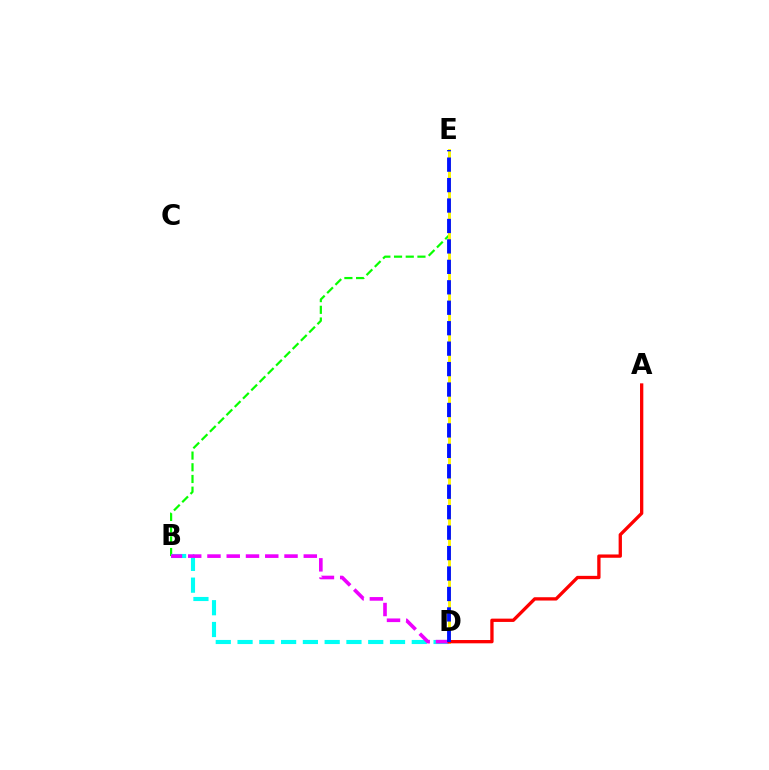{('B', 'E'): [{'color': '#08ff00', 'line_style': 'dashed', 'thickness': 1.59}], ('B', 'D'): [{'color': '#00fff6', 'line_style': 'dashed', 'thickness': 2.96}, {'color': '#ee00ff', 'line_style': 'dashed', 'thickness': 2.62}], ('D', 'E'): [{'color': '#fcf500', 'line_style': 'solid', 'thickness': 2.08}, {'color': '#0010ff', 'line_style': 'dashed', 'thickness': 2.78}], ('A', 'D'): [{'color': '#ff0000', 'line_style': 'solid', 'thickness': 2.38}]}